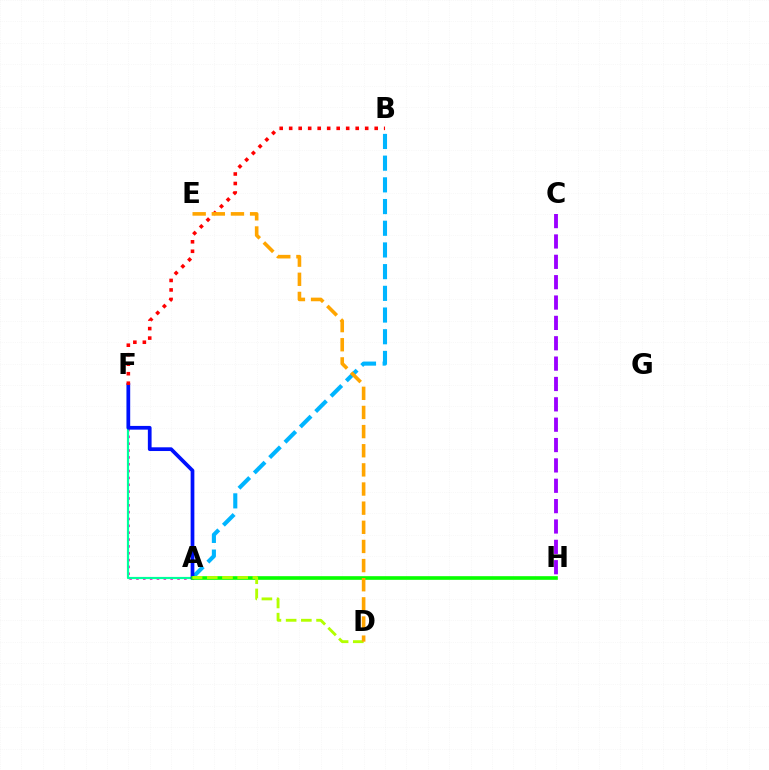{('A', 'F'): [{'color': '#ff00bd', 'line_style': 'dotted', 'thickness': 1.86}, {'color': '#00ff9d', 'line_style': 'solid', 'thickness': 1.57}, {'color': '#0010ff', 'line_style': 'solid', 'thickness': 2.68}], ('A', 'B'): [{'color': '#00b5ff', 'line_style': 'dashed', 'thickness': 2.95}], ('C', 'H'): [{'color': '#9b00ff', 'line_style': 'dashed', 'thickness': 2.77}], ('B', 'F'): [{'color': '#ff0000', 'line_style': 'dotted', 'thickness': 2.58}], ('A', 'H'): [{'color': '#08ff00', 'line_style': 'solid', 'thickness': 2.62}], ('A', 'D'): [{'color': '#b3ff00', 'line_style': 'dashed', 'thickness': 2.07}], ('D', 'E'): [{'color': '#ffa500', 'line_style': 'dashed', 'thickness': 2.6}]}